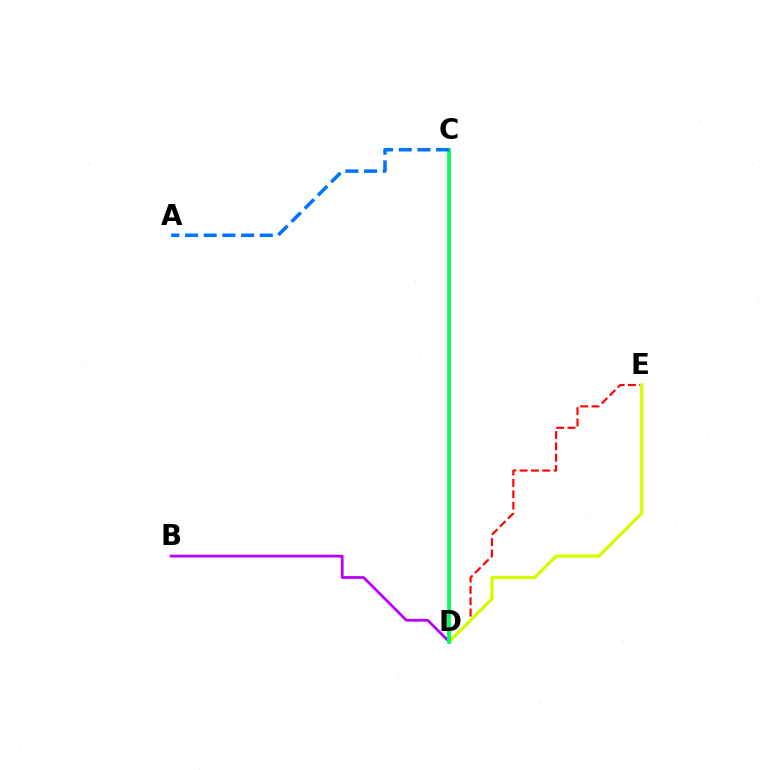{('B', 'D'): [{'color': '#b900ff', 'line_style': 'solid', 'thickness': 1.97}], ('D', 'E'): [{'color': '#ff0000', 'line_style': 'dashed', 'thickness': 1.54}, {'color': '#d1ff00', 'line_style': 'solid', 'thickness': 2.34}], ('C', 'D'): [{'color': '#00ff5c', 'line_style': 'solid', 'thickness': 2.72}], ('A', 'C'): [{'color': '#0074ff', 'line_style': 'dashed', 'thickness': 2.54}]}